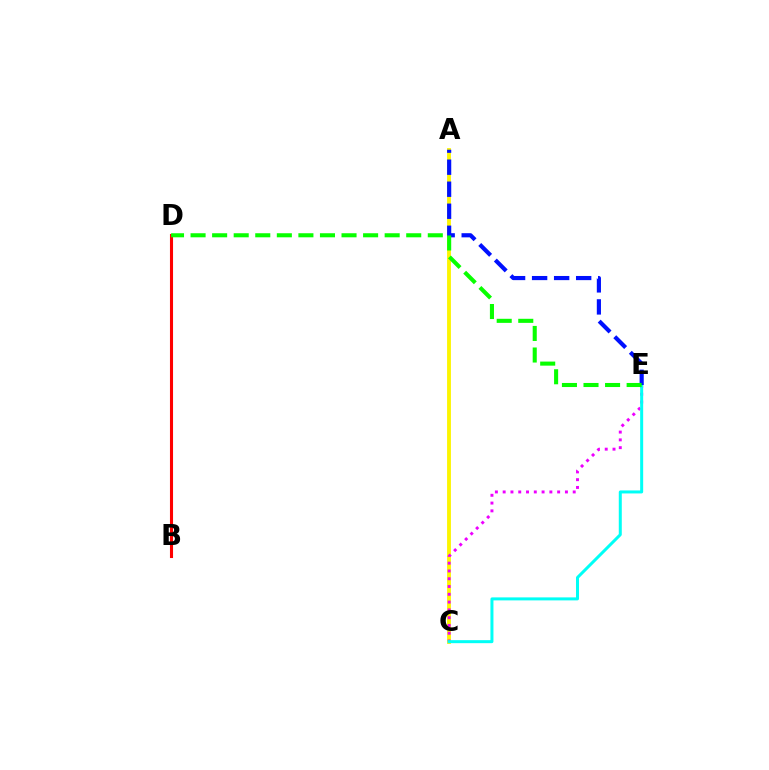{('B', 'D'): [{'color': '#ff0000', 'line_style': 'solid', 'thickness': 2.22}], ('A', 'C'): [{'color': '#fcf500', 'line_style': 'solid', 'thickness': 2.76}], ('C', 'E'): [{'color': '#ee00ff', 'line_style': 'dotted', 'thickness': 2.11}, {'color': '#00fff6', 'line_style': 'solid', 'thickness': 2.16}], ('A', 'E'): [{'color': '#0010ff', 'line_style': 'dashed', 'thickness': 2.99}], ('D', 'E'): [{'color': '#08ff00', 'line_style': 'dashed', 'thickness': 2.93}]}